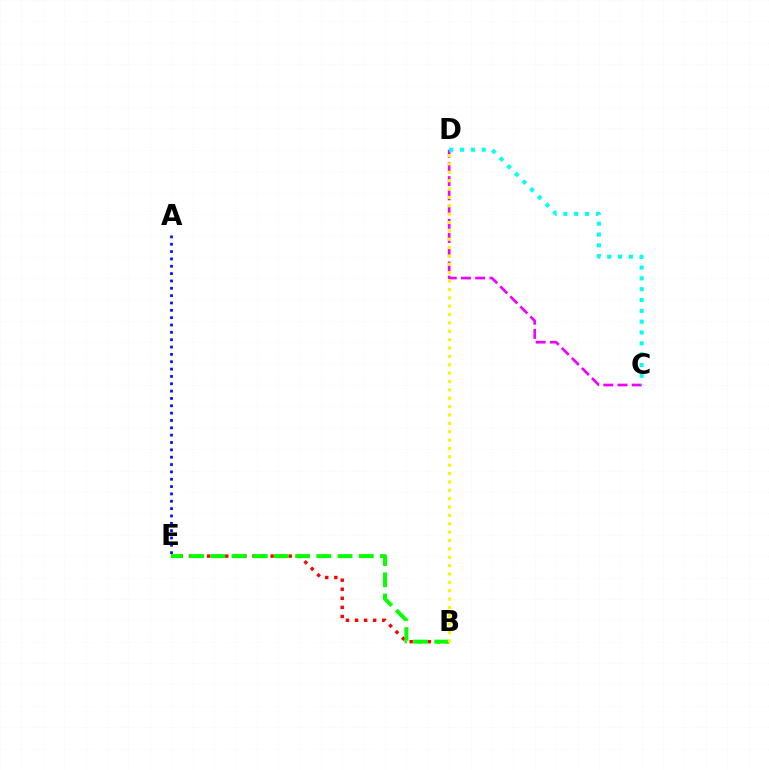{('B', 'E'): [{'color': '#ff0000', 'line_style': 'dotted', 'thickness': 2.46}, {'color': '#08ff00', 'line_style': 'dashed', 'thickness': 2.88}], ('C', 'D'): [{'color': '#ee00ff', 'line_style': 'dashed', 'thickness': 1.93}, {'color': '#00fff6', 'line_style': 'dotted', 'thickness': 2.94}], ('A', 'E'): [{'color': '#0010ff', 'line_style': 'dotted', 'thickness': 2.0}], ('B', 'D'): [{'color': '#fcf500', 'line_style': 'dotted', 'thickness': 2.27}]}